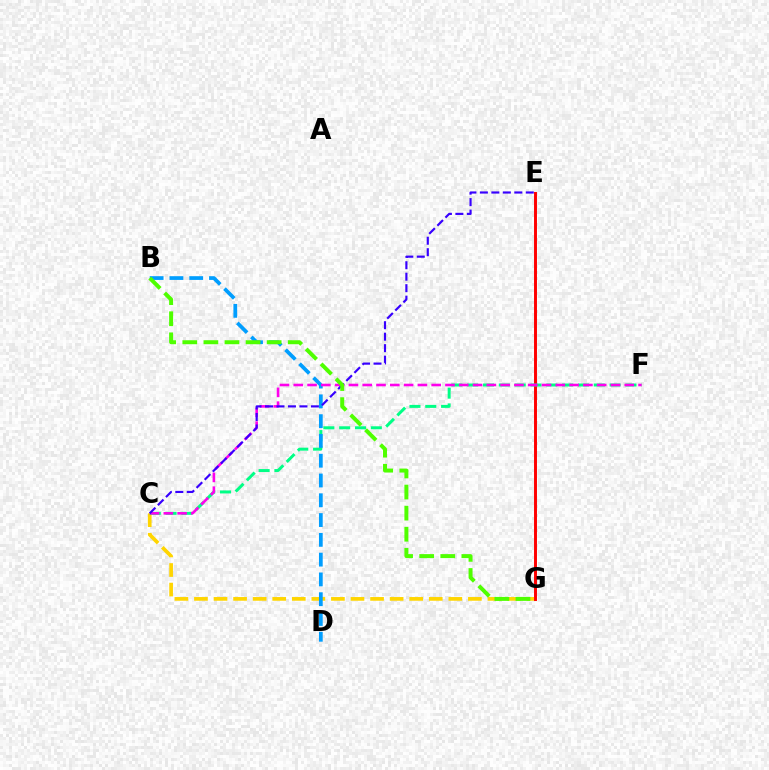{('C', 'G'): [{'color': '#ffd500', 'line_style': 'dashed', 'thickness': 2.66}], ('E', 'G'): [{'color': '#ff0000', 'line_style': 'solid', 'thickness': 2.12}], ('C', 'F'): [{'color': '#00ff86', 'line_style': 'dashed', 'thickness': 2.15}, {'color': '#ff00ed', 'line_style': 'dashed', 'thickness': 1.87}], ('B', 'D'): [{'color': '#009eff', 'line_style': 'dashed', 'thickness': 2.69}], ('C', 'E'): [{'color': '#3700ff', 'line_style': 'dashed', 'thickness': 1.56}], ('B', 'G'): [{'color': '#4fff00', 'line_style': 'dashed', 'thickness': 2.86}]}